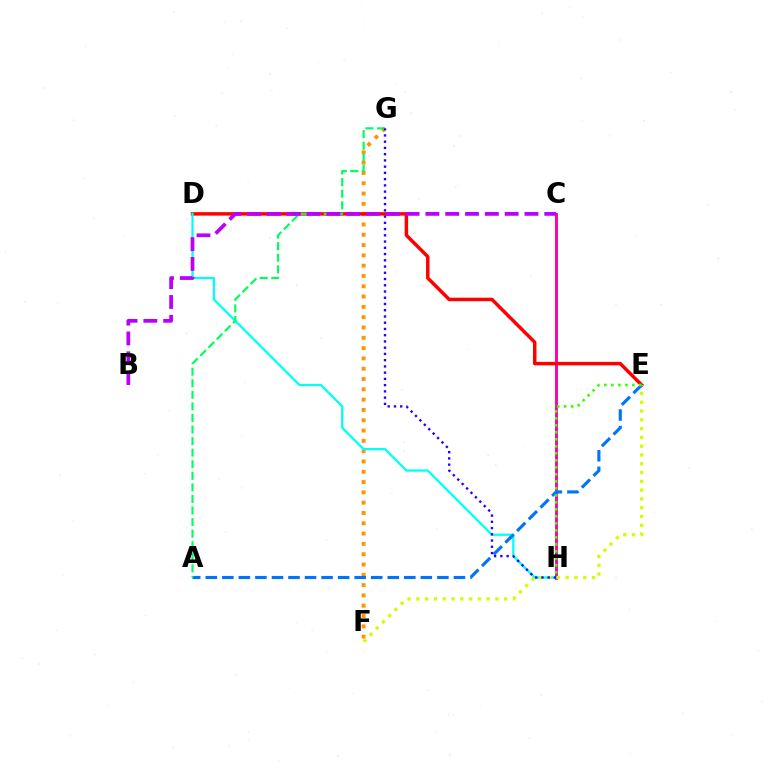{('C', 'H'): [{'color': '#ff00ac', 'line_style': 'solid', 'thickness': 2.1}], ('F', 'G'): [{'color': '#ff9400', 'line_style': 'dotted', 'thickness': 2.8}], ('D', 'E'): [{'color': '#ff0000', 'line_style': 'solid', 'thickness': 2.5}], ('D', 'H'): [{'color': '#00fff6', 'line_style': 'solid', 'thickness': 1.63}], ('E', 'F'): [{'color': '#d1ff00', 'line_style': 'dotted', 'thickness': 2.39}], ('A', 'E'): [{'color': '#0074ff', 'line_style': 'dashed', 'thickness': 2.25}], ('A', 'G'): [{'color': '#00ff5c', 'line_style': 'dashed', 'thickness': 1.57}], ('G', 'H'): [{'color': '#2500ff', 'line_style': 'dotted', 'thickness': 1.7}], ('B', 'C'): [{'color': '#b900ff', 'line_style': 'dashed', 'thickness': 2.69}], ('E', 'H'): [{'color': '#3dff00', 'line_style': 'dotted', 'thickness': 1.9}]}